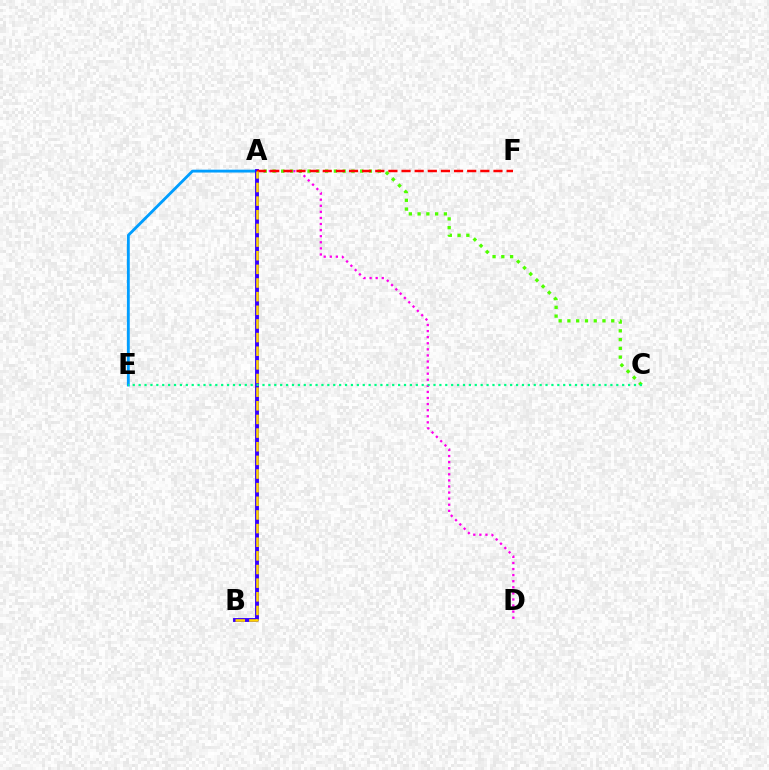{('A', 'E'): [{'color': '#009eff', 'line_style': 'solid', 'thickness': 2.05}], ('A', 'D'): [{'color': '#ff00ed', 'line_style': 'dotted', 'thickness': 1.65}], ('A', 'C'): [{'color': '#4fff00', 'line_style': 'dotted', 'thickness': 2.38}], ('A', 'B'): [{'color': '#3700ff', 'line_style': 'solid', 'thickness': 2.8}, {'color': '#ffd500', 'line_style': 'dashed', 'thickness': 1.85}], ('C', 'E'): [{'color': '#00ff86', 'line_style': 'dotted', 'thickness': 1.6}], ('A', 'F'): [{'color': '#ff0000', 'line_style': 'dashed', 'thickness': 1.78}]}